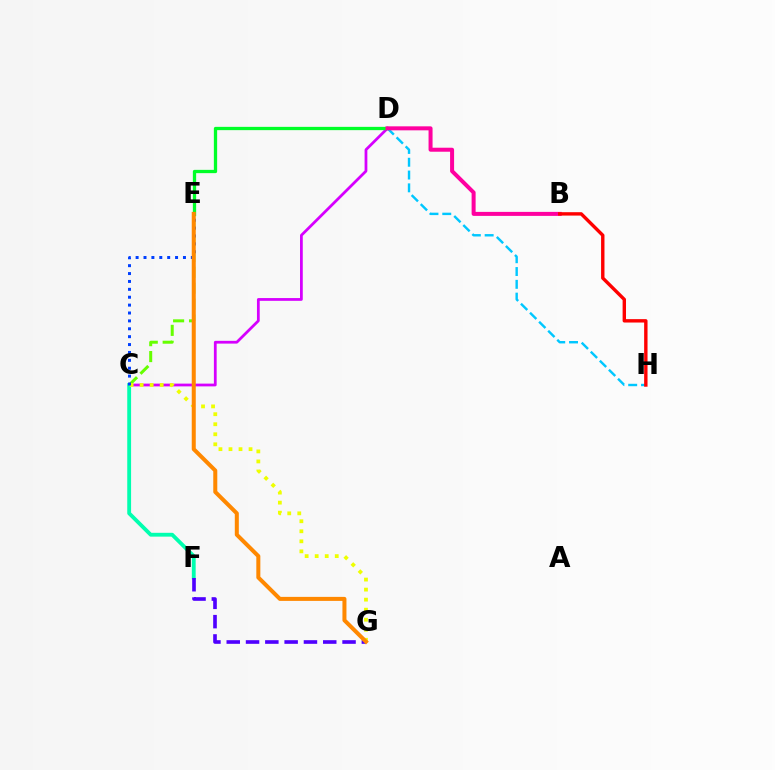{('C', 'E'): [{'color': '#66ff00', 'line_style': 'dashed', 'thickness': 2.16}, {'color': '#003fff', 'line_style': 'dotted', 'thickness': 2.14}], ('C', 'D'): [{'color': '#d600ff', 'line_style': 'solid', 'thickness': 1.99}], ('C', 'F'): [{'color': '#00ffaf', 'line_style': 'solid', 'thickness': 2.76}], ('C', 'G'): [{'color': '#eeff00', 'line_style': 'dotted', 'thickness': 2.73}], ('D', 'H'): [{'color': '#00c7ff', 'line_style': 'dashed', 'thickness': 1.74}], ('D', 'E'): [{'color': '#00ff27', 'line_style': 'solid', 'thickness': 2.37}], ('F', 'G'): [{'color': '#4f00ff', 'line_style': 'dashed', 'thickness': 2.62}], ('E', 'G'): [{'color': '#ff8800', 'line_style': 'solid', 'thickness': 2.89}], ('B', 'D'): [{'color': '#ff00a0', 'line_style': 'solid', 'thickness': 2.88}], ('B', 'H'): [{'color': '#ff0000', 'line_style': 'solid', 'thickness': 2.44}]}